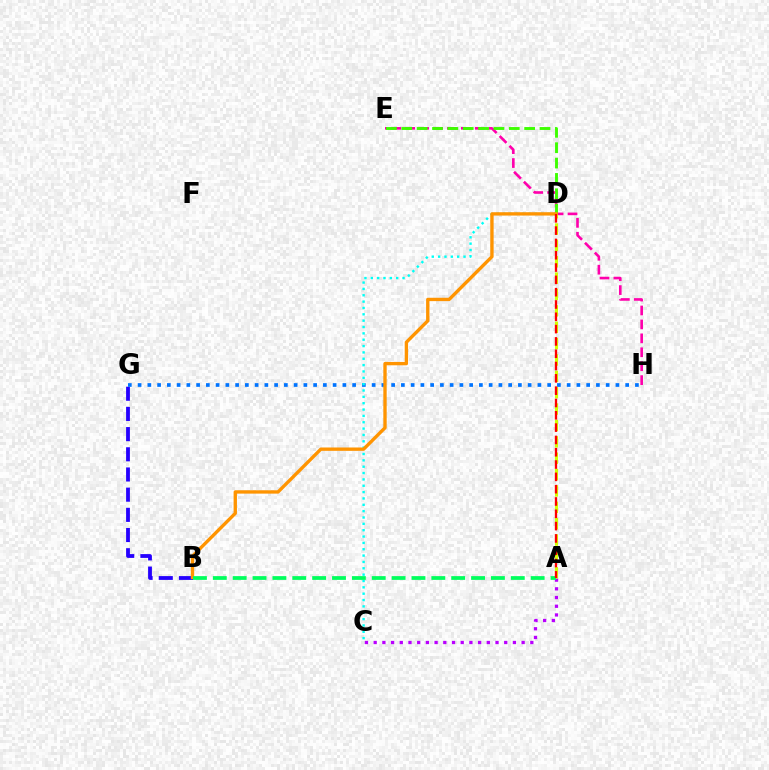{('E', 'H'): [{'color': '#ff00ac', 'line_style': 'dashed', 'thickness': 1.89}], ('B', 'G'): [{'color': '#2500ff', 'line_style': 'dashed', 'thickness': 2.74}], ('G', 'H'): [{'color': '#0074ff', 'line_style': 'dotted', 'thickness': 2.65}], ('C', 'D'): [{'color': '#00fff6', 'line_style': 'dotted', 'thickness': 1.73}], ('D', 'E'): [{'color': '#3dff00', 'line_style': 'dashed', 'thickness': 2.09}], ('B', 'D'): [{'color': '#ff9400', 'line_style': 'solid', 'thickness': 2.41}], ('A', 'C'): [{'color': '#b900ff', 'line_style': 'dotted', 'thickness': 2.36}], ('A', 'D'): [{'color': '#d1ff00', 'line_style': 'dashed', 'thickness': 2.22}, {'color': '#ff0000', 'line_style': 'dashed', 'thickness': 1.67}], ('A', 'B'): [{'color': '#00ff5c', 'line_style': 'dashed', 'thickness': 2.7}]}